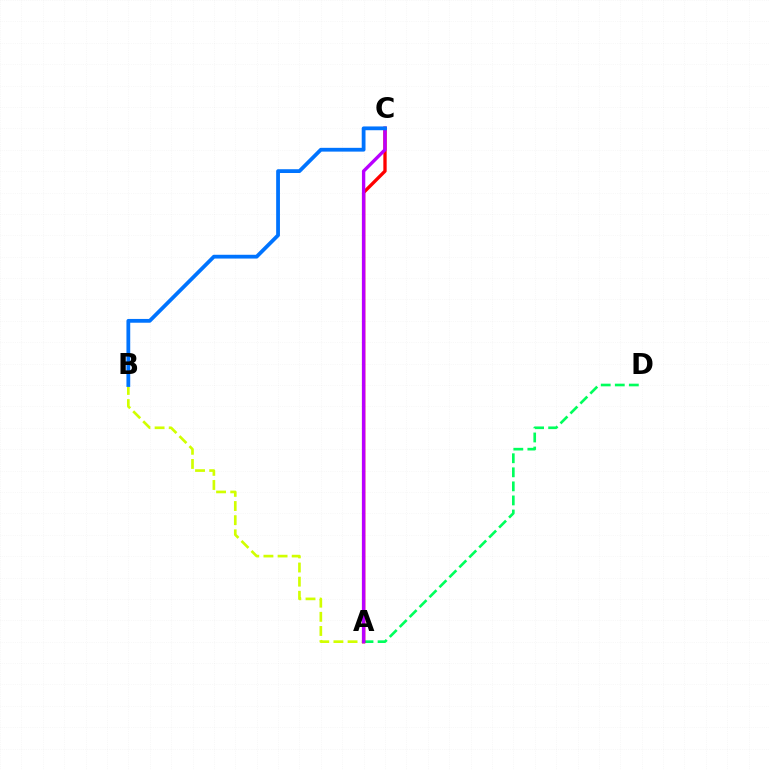{('A', 'B'): [{'color': '#d1ff00', 'line_style': 'dashed', 'thickness': 1.92}], ('A', 'D'): [{'color': '#00ff5c', 'line_style': 'dashed', 'thickness': 1.91}], ('A', 'C'): [{'color': '#ff0000', 'line_style': 'solid', 'thickness': 2.39}, {'color': '#b900ff', 'line_style': 'solid', 'thickness': 2.41}], ('B', 'C'): [{'color': '#0074ff', 'line_style': 'solid', 'thickness': 2.72}]}